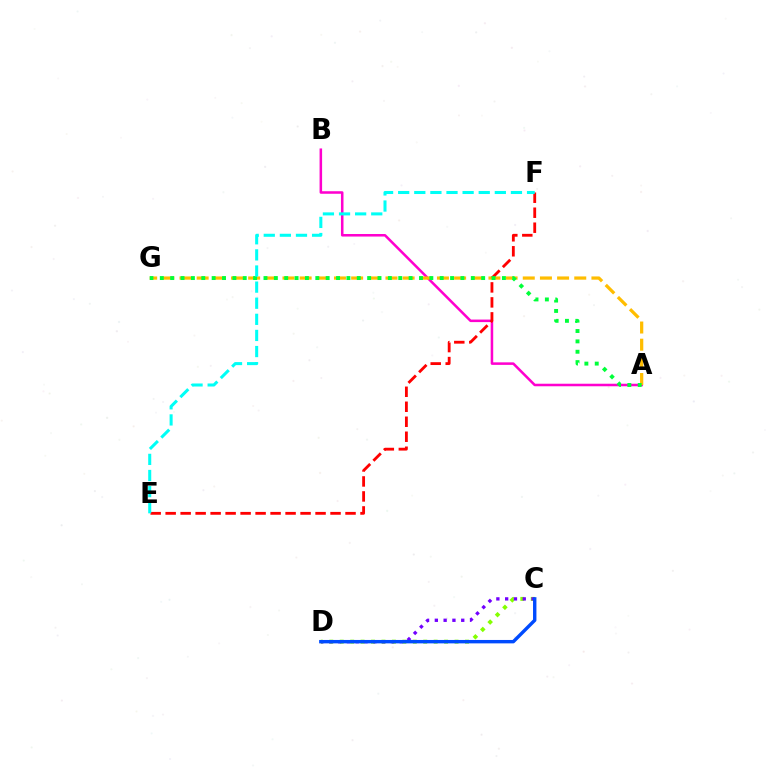{('A', 'B'): [{'color': '#ff00cf', 'line_style': 'solid', 'thickness': 1.83}], ('A', 'G'): [{'color': '#ffbd00', 'line_style': 'dashed', 'thickness': 2.33}, {'color': '#00ff39', 'line_style': 'dotted', 'thickness': 2.82}], ('E', 'F'): [{'color': '#ff0000', 'line_style': 'dashed', 'thickness': 2.04}, {'color': '#00fff6', 'line_style': 'dashed', 'thickness': 2.19}], ('C', 'D'): [{'color': '#84ff00', 'line_style': 'dotted', 'thickness': 2.84}, {'color': '#7200ff', 'line_style': 'dotted', 'thickness': 2.39}, {'color': '#004bff', 'line_style': 'solid', 'thickness': 2.45}]}